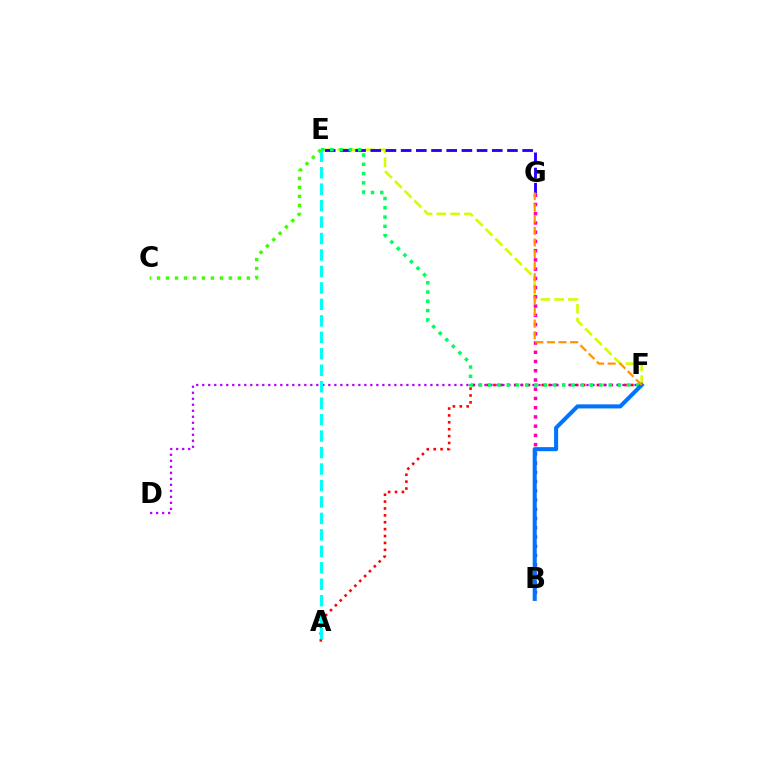{('A', 'F'): [{'color': '#ff0000', 'line_style': 'dotted', 'thickness': 1.87}], ('D', 'F'): [{'color': '#b900ff', 'line_style': 'dotted', 'thickness': 1.63}], ('E', 'F'): [{'color': '#d1ff00', 'line_style': 'dashed', 'thickness': 1.88}, {'color': '#00ff5c', 'line_style': 'dotted', 'thickness': 2.52}], ('B', 'G'): [{'color': '#ff00ac', 'line_style': 'dotted', 'thickness': 2.51}], ('E', 'G'): [{'color': '#2500ff', 'line_style': 'dashed', 'thickness': 2.06}], ('A', 'E'): [{'color': '#00fff6', 'line_style': 'dashed', 'thickness': 2.24}], ('B', 'F'): [{'color': '#0074ff', 'line_style': 'solid', 'thickness': 2.93}], ('F', 'G'): [{'color': '#ff9400', 'line_style': 'dashed', 'thickness': 1.58}], ('C', 'E'): [{'color': '#3dff00', 'line_style': 'dotted', 'thickness': 2.44}]}